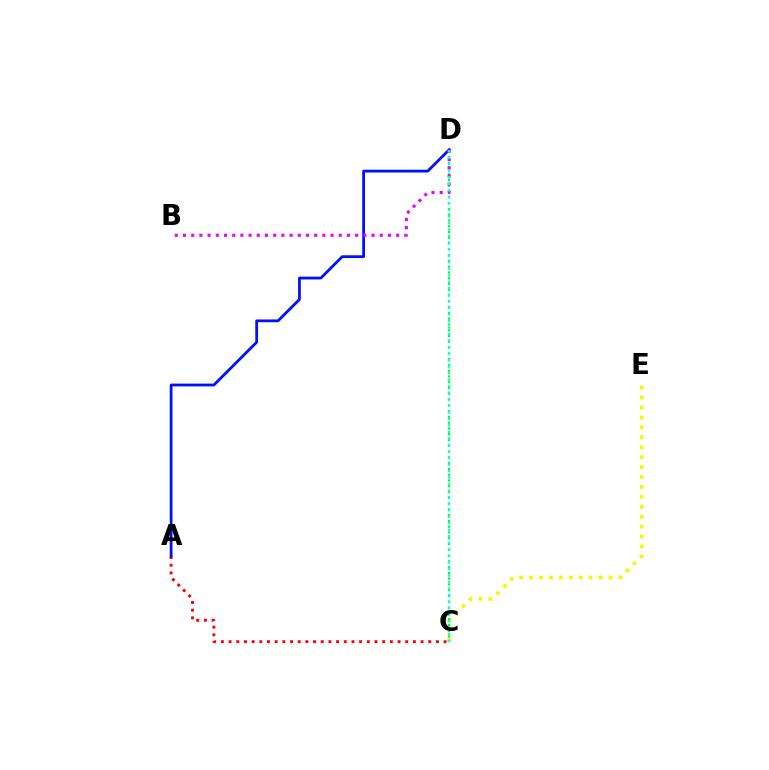{('C', 'E'): [{'color': '#fcf500', 'line_style': 'dotted', 'thickness': 2.7}], ('A', 'C'): [{'color': '#ff0000', 'line_style': 'dotted', 'thickness': 2.09}], ('A', 'D'): [{'color': '#0010ff', 'line_style': 'solid', 'thickness': 2.0}], ('C', 'D'): [{'color': '#08ff00', 'line_style': 'dotted', 'thickness': 1.57}, {'color': '#00fff6', 'line_style': 'dotted', 'thickness': 1.77}], ('B', 'D'): [{'color': '#ee00ff', 'line_style': 'dotted', 'thickness': 2.23}]}